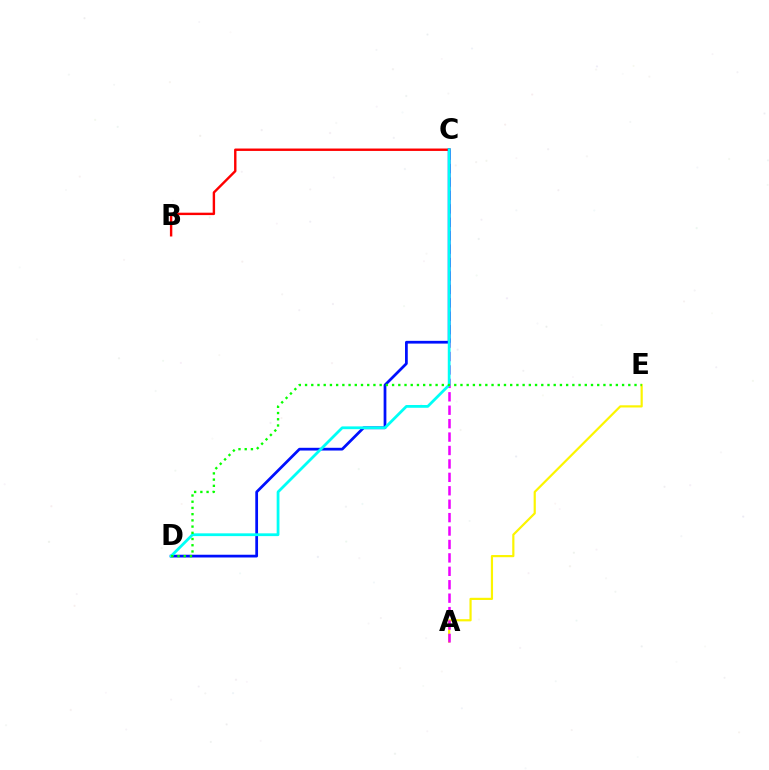{('B', 'C'): [{'color': '#ff0000', 'line_style': 'solid', 'thickness': 1.73}], ('A', 'E'): [{'color': '#fcf500', 'line_style': 'solid', 'thickness': 1.58}], ('A', 'C'): [{'color': '#ee00ff', 'line_style': 'dashed', 'thickness': 1.82}], ('C', 'D'): [{'color': '#0010ff', 'line_style': 'solid', 'thickness': 1.98}, {'color': '#00fff6', 'line_style': 'solid', 'thickness': 2.0}], ('D', 'E'): [{'color': '#08ff00', 'line_style': 'dotted', 'thickness': 1.69}]}